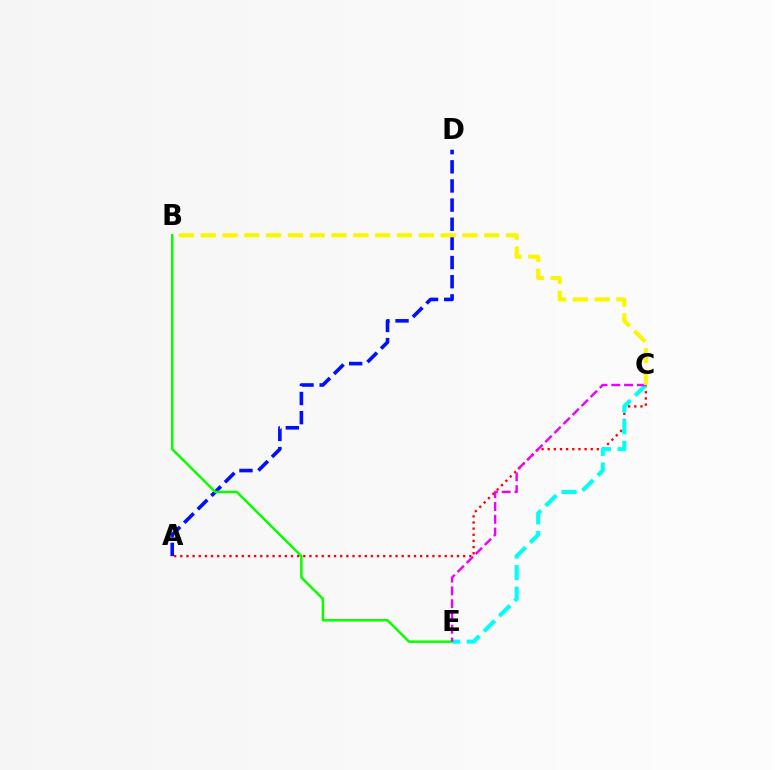{('A', 'D'): [{'color': '#0010ff', 'line_style': 'dashed', 'thickness': 2.6}], ('A', 'C'): [{'color': '#ff0000', 'line_style': 'dotted', 'thickness': 1.67}], ('B', 'E'): [{'color': '#08ff00', 'line_style': 'solid', 'thickness': 1.79}], ('C', 'E'): [{'color': '#00fff6', 'line_style': 'dashed', 'thickness': 2.93}, {'color': '#ee00ff', 'line_style': 'dashed', 'thickness': 1.74}], ('B', 'C'): [{'color': '#fcf500', 'line_style': 'dashed', 'thickness': 2.96}]}